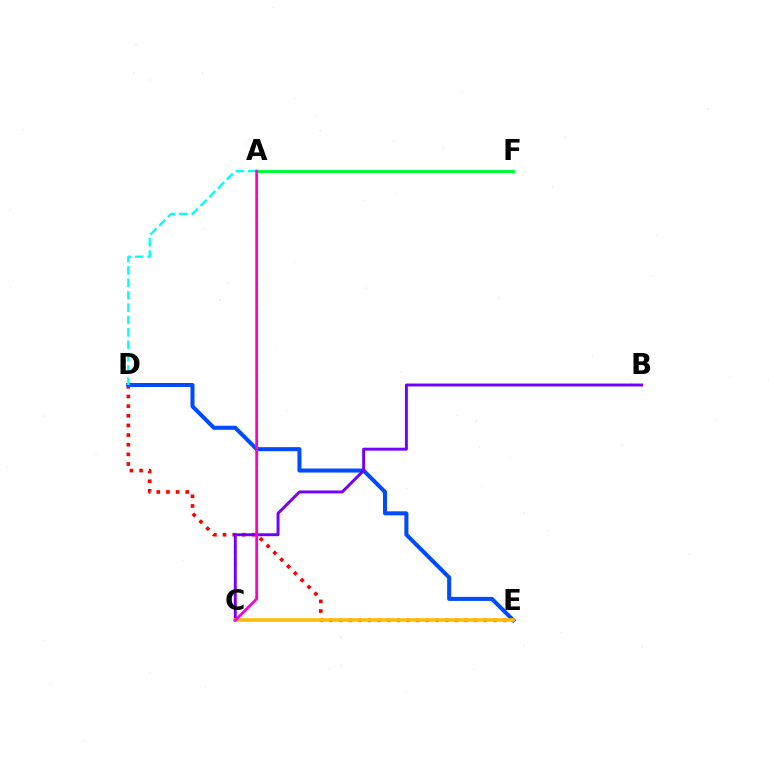{('D', 'E'): [{'color': '#ff0000', 'line_style': 'dotted', 'thickness': 2.62}, {'color': '#004bff', 'line_style': 'solid', 'thickness': 2.9}], ('A', 'C'): [{'color': '#84ff00', 'line_style': 'dotted', 'thickness': 1.64}, {'color': '#ff00cf', 'line_style': 'solid', 'thickness': 1.99}], ('B', 'C'): [{'color': '#7200ff', 'line_style': 'solid', 'thickness': 2.1}], ('C', 'E'): [{'color': '#ffbd00', 'line_style': 'solid', 'thickness': 2.56}], ('A', 'D'): [{'color': '#00fff6', 'line_style': 'dashed', 'thickness': 1.68}], ('A', 'F'): [{'color': '#00ff39', 'line_style': 'solid', 'thickness': 2.19}]}